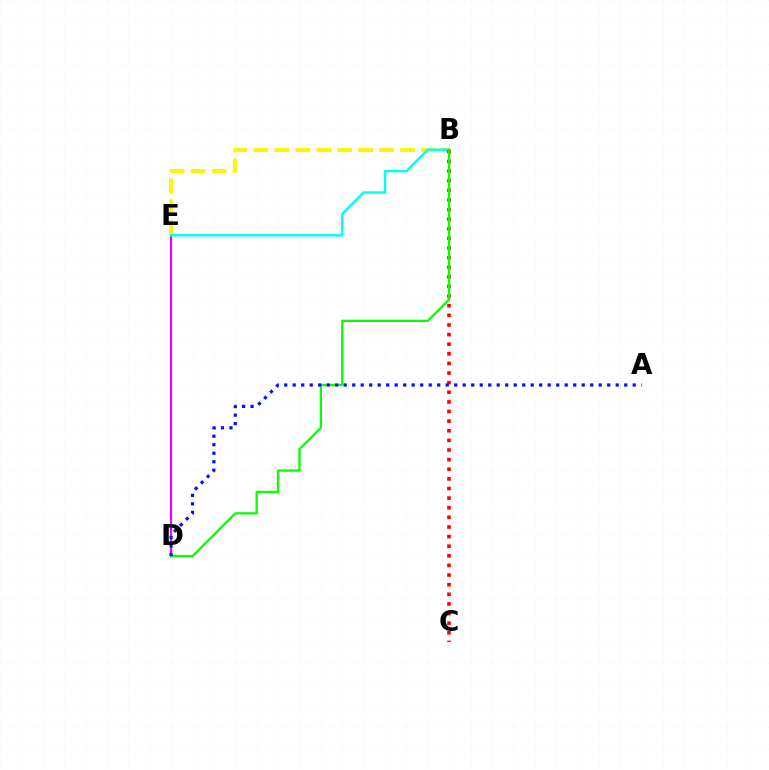{('D', 'E'): [{'color': '#ee00ff', 'line_style': 'solid', 'thickness': 1.56}], ('B', 'E'): [{'color': '#fcf500', 'line_style': 'dashed', 'thickness': 2.85}, {'color': '#00fff6', 'line_style': 'solid', 'thickness': 1.76}], ('B', 'C'): [{'color': '#ff0000', 'line_style': 'dotted', 'thickness': 2.61}], ('B', 'D'): [{'color': '#08ff00', 'line_style': 'solid', 'thickness': 1.65}], ('A', 'D'): [{'color': '#0010ff', 'line_style': 'dotted', 'thickness': 2.31}]}